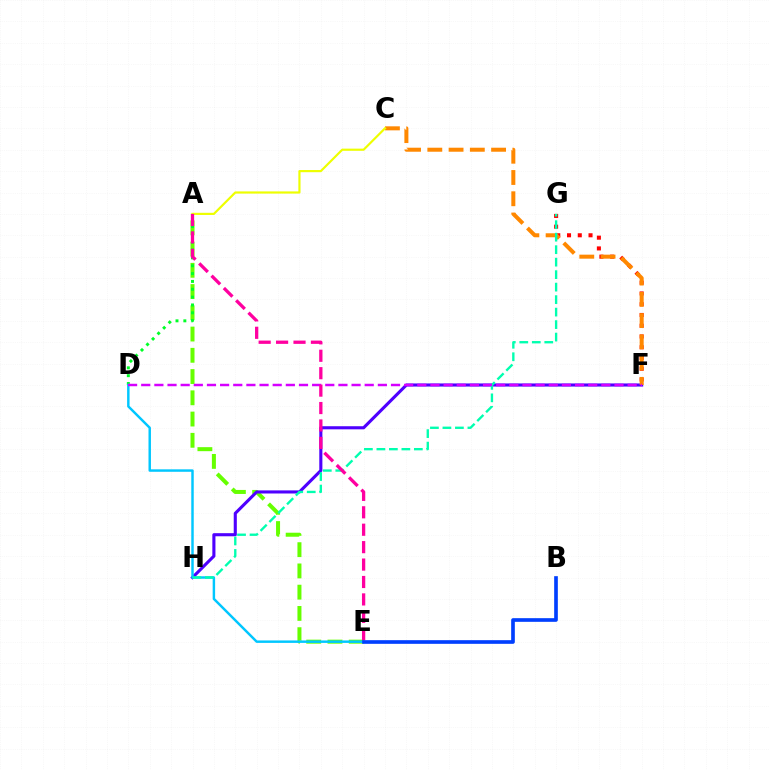{('A', 'E'): [{'color': '#66ff00', 'line_style': 'dashed', 'thickness': 2.89}, {'color': '#ff00a0', 'line_style': 'dashed', 'thickness': 2.37}], ('F', 'G'): [{'color': '#ff0000', 'line_style': 'dotted', 'thickness': 2.92}], ('A', 'D'): [{'color': '#00ff27', 'line_style': 'dotted', 'thickness': 2.13}], ('F', 'H'): [{'color': '#4f00ff', 'line_style': 'solid', 'thickness': 2.23}], ('C', 'F'): [{'color': '#ff8800', 'line_style': 'dashed', 'thickness': 2.89}], ('D', 'E'): [{'color': '#00c7ff', 'line_style': 'solid', 'thickness': 1.77}], ('A', 'C'): [{'color': '#eeff00', 'line_style': 'solid', 'thickness': 1.57}], ('G', 'H'): [{'color': '#00ffaf', 'line_style': 'dashed', 'thickness': 1.7}], ('D', 'F'): [{'color': '#d600ff', 'line_style': 'dashed', 'thickness': 1.79}], ('B', 'E'): [{'color': '#003fff', 'line_style': 'solid', 'thickness': 2.63}]}